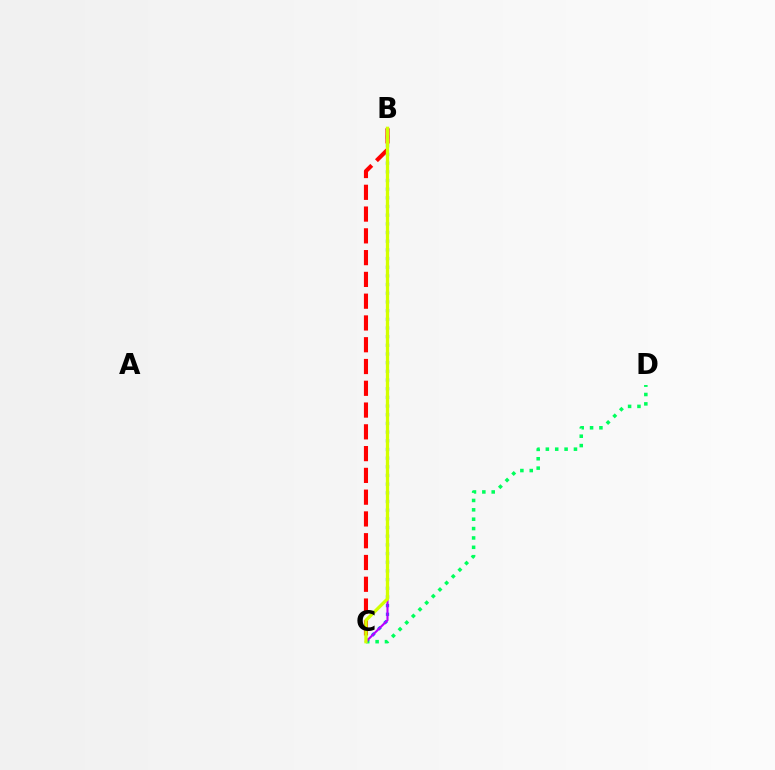{('C', 'D'): [{'color': '#00ff5c', 'line_style': 'dotted', 'thickness': 2.55}], ('B', 'C'): [{'color': '#0074ff', 'line_style': 'dotted', 'thickness': 2.36}, {'color': '#ff0000', 'line_style': 'dashed', 'thickness': 2.96}, {'color': '#b900ff', 'line_style': 'solid', 'thickness': 1.54}, {'color': '#d1ff00', 'line_style': 'solid', 'thickness': 2.38}]}